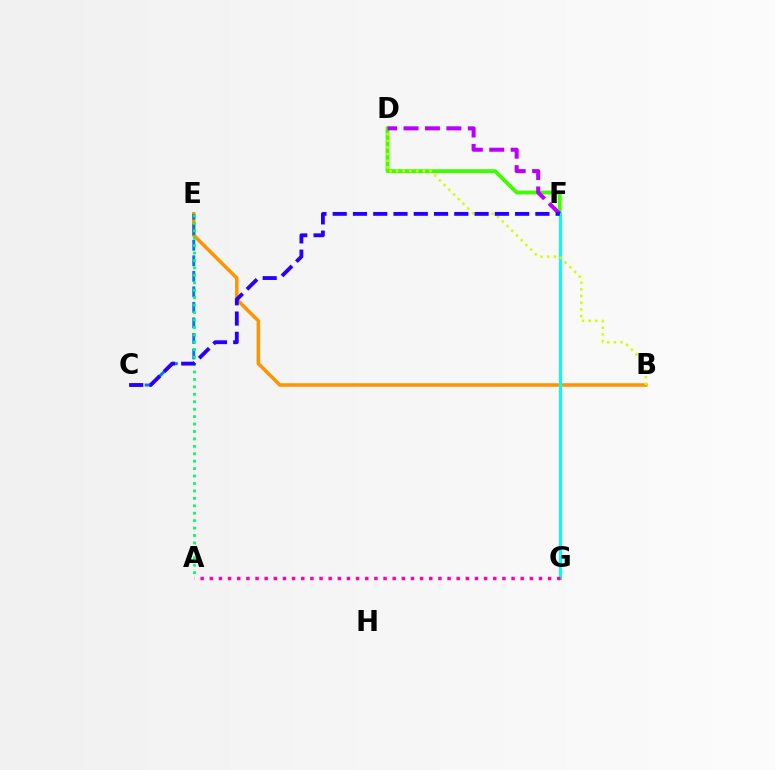{('D', 'F'): [{'color': '#3dff00', 'line_style': 'solid', 'thickness': 2.73}, {'color': '#b900ff', 'line_style': 'dashed', 'thickness': 2.91}], ('B', 'E'): [{'color': '#ff9400', 'line_style': 'solid', 'thickness': 2.53}], ('C', 'E'): [{'color': '#0074ff', 'line_style': 'dashed', 'thickness': 2.11}], ('F', 'G'): [{'color': '#ff0000', 'line_style': 'dotted', 'thickness': 1.87}, {'color': '#00fff6', 'line_style': 'solid', 'thickness': 2.15}], ('B', 'D'): [{'color': '#d1ff00', 'line_style': 'dotted', 'thickness': 1.81}], ('A', 'G'): [{'color': '#ff00ac', 'line_style': 'dotted', 'thickness': 2.48}], ('A', 'E'): [{'color': '#00ff5c', 'line_style': 'dotted', 'thickness': 2.02}], ('C', 'F'): [{'color': '#2500ff', 'line_style': 'dashed', 'thickness': 2.75}]}